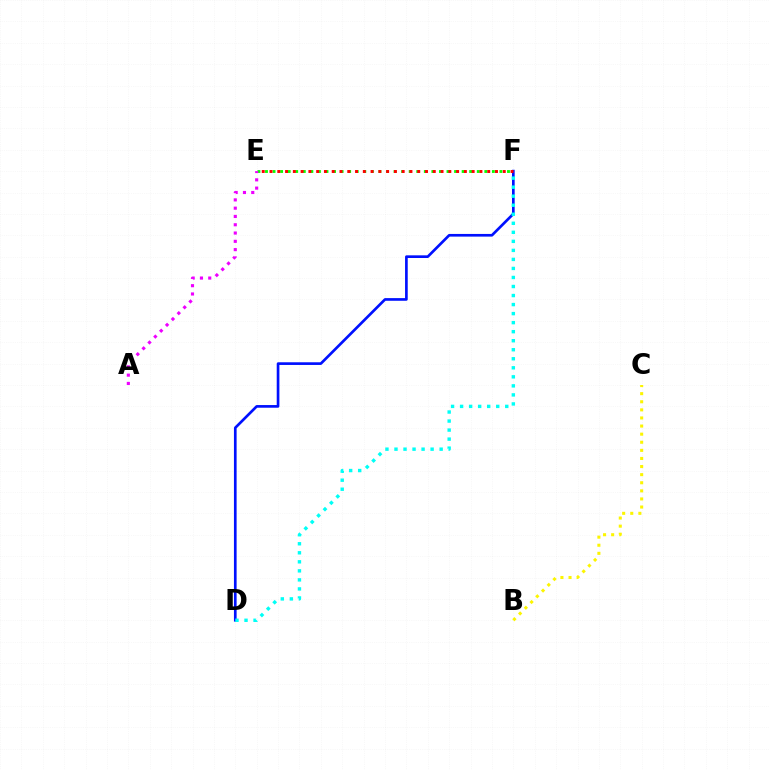{('D', 'F'): [{'color': '#0010ff', 'line_style': 'solid', 'thickness': 1.92}, {'color': '#00fff6', 'line_style': 'dotted', 'thickness': 2.45}], ('B', 'C'): [{'color': '#fcf500', 'line_style': 'dotted', 'thickness': 2.2}], ('E', 'F'): [{'color': '#08ff00', 'line_style': 'dotted', 'thickness': 2.05}, {'color': '#ff0000', 'line_style': 'dotted', 'thickness': 2.11}], ('A', 'E'): [{'color': '#ee00ff', 'line_style': 'dotted', 'thickness': 2.25}]}